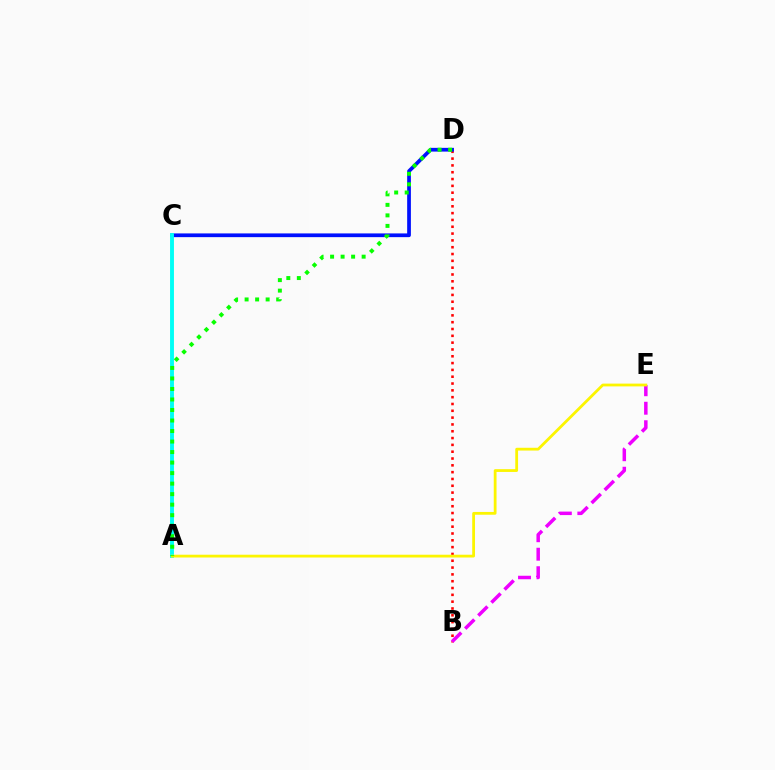{('B', 'D'): [{'color': '#ff0000', 'line_style': 'dotted', 'thickness': 1.85}], ('B', 'E'): [{'color': '#ee00ff', 'line_style': 'dashed', 'thickness': 2.51}], ('C', 'D'): [{'color': '#0010ff', 'line_style': 'solid', 'thickness': 2.69}], ('A', 'C'): [{'color': '#00fff6', 'line_style': 'solid', 'thickness': 2.8}], ('A', 'E'): [{'color': '#fcf500', 'line_style': 'solid', 'thickness': 2.0}], ('A', 'D'): [{'color': '#08ff00', 'line_style': 'dotted', 'thickness': 2.86}]}